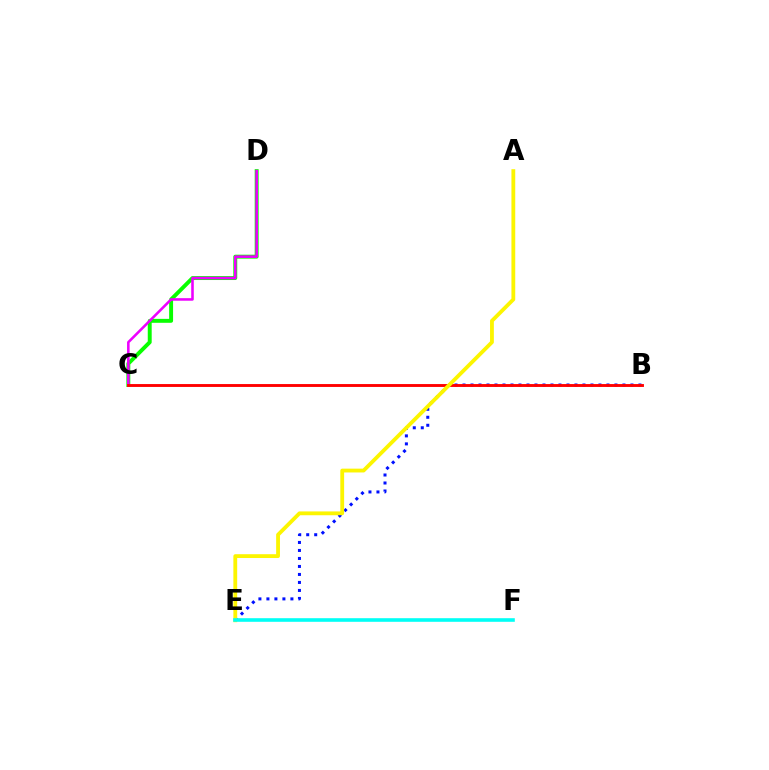{('C', 'D'): [{'color': '#08ff00', 'line_style': 'solid', 'thickness': 2.83}, {'color': '#ee00ff', 'line_style': 'solid', 'thickness': 1.84}], ('B', 'E'): [{'color': '#0010ff', 'line_style': 'dotted', 'thickness': 2.17}], ('B', 'C'): [{'color': '#ff0000', 'line_style': 'solid', 'thickness': 2.08}], ('A', 'E'): [{'color': '#fcf500', 'line_style': 'solid', 'thickness': 2.74}], ('E', 'F'): [{'color': '#00fff6', 'line_style': 'solid', 'thickness': 2.59}]}